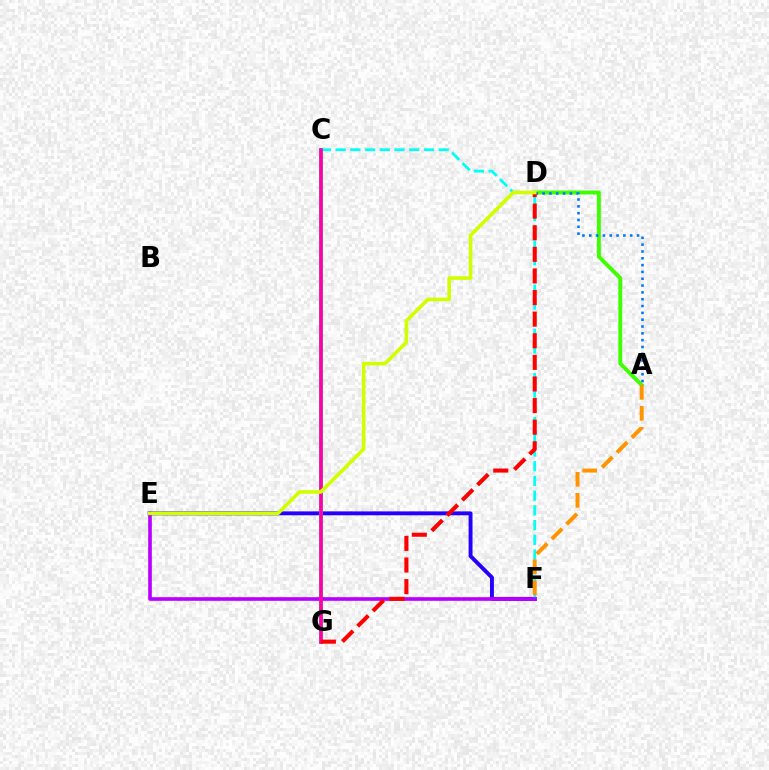{('E', 'F'): [{'color': '#2500ff', 'line_style': 'solid', 'thickness': 2.82}, {'color': '#b900ff', 'line_style': 'solid', 'thickness': 2.62}], ('C', 'G'): [{'color': '#00ff5c', 'line_style': 'solid', 'thickness': 2.76}, {'color': '#ff00ac', 'line_style': 'solid', 'thickness': 2.58}], ('A', 'D'): [{'color': '#3dff00', 'line_style': 'solid', 'thickness': 2.8}, {'color': '#0074ff', 'line_style': 'dotted', 'thickness': 1.85}], ('C', 'F'): [{'color': '#00fff6', 'line_style': 'dashed', 'thickness': 2.0}], ('D', 'G'): [{'color': '#ff0000', 'line_style': 'dashed', 'thickness': 2.93}], ('A', 'F'): [{'color': '#ff9400', 'line_style': 'dashed', 'thickness': 2.86}], ('D', 'E'): [{'color': '#d1ff00', 'line_style': 'solid', 'thickness': 2.6}]}